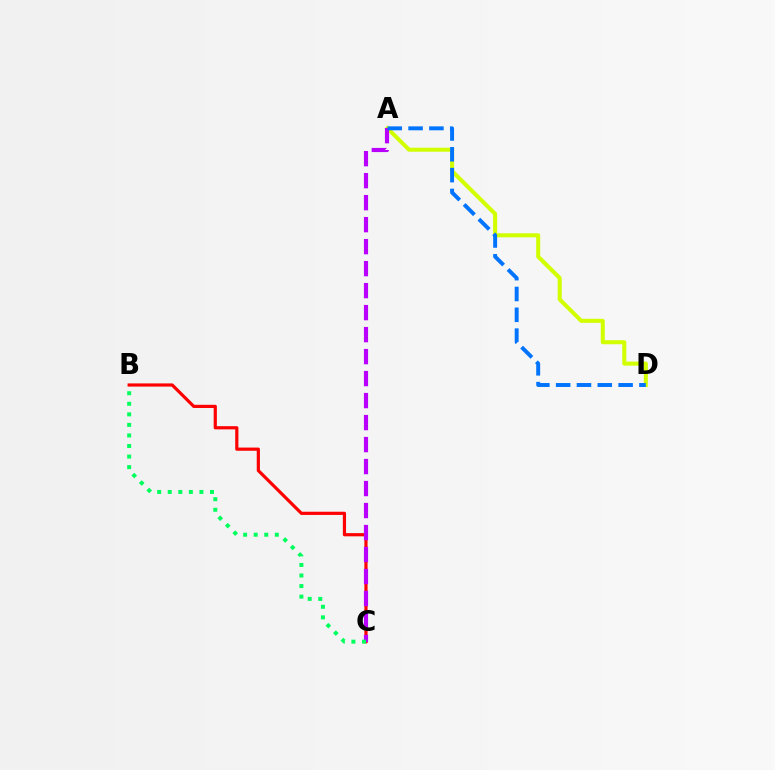{('B', 'C'): [{'color': '#ff0000', 'line_style': 'solid', 'thickness': 2.3}, {'color': '#00ff5c', 'line_style': 'dotted', 'thickness': 2.87}], ('A', 'D'): [{'color': '#d1ff00', 'line_style': 'solid', 'thickness': 2.91}, {'color': '#0074ff', 'line_style': 'dashed', 'thickness': 2.83}], ('A', 'C'): [{'color': '#b900ff', 'line_style': 'dashed', 'thickness': 2.99}]}